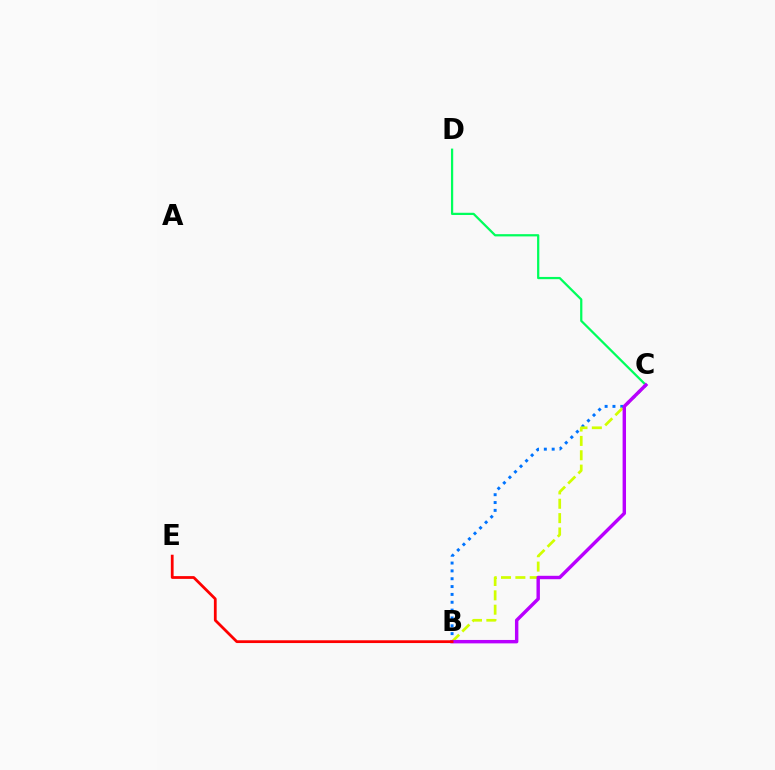{('B', 'C'): [{'color': '#0074ff', 'line_style': 'dotted', 'thickness': 2.13}, {'color': '#d1ff00', 'line_style': 'dashed', 'thickness': 1.95}, {'color': '#b900ff', 'line_style': 'solid', 'thickness': 2.46}], ('C', 'D'): [{'color': '#00ff5c', 'line_style': 'solid', 'thickness': 1.62}], ('B', 'E'): [{'color': '#ff0000', 'line_style': 'solid', 'thickness': 1.99}]}